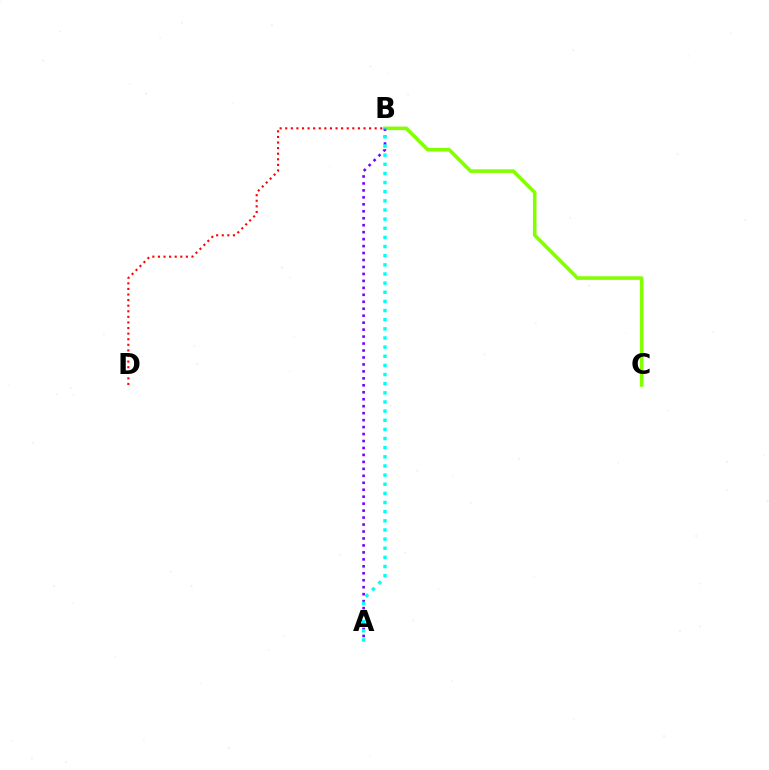{('B', 'C'): [{'color': '#84ff00', 'line_style': 'solid', 'thickness': 2.58}], ('A', 'B'): [{'color': '#7200ff', 'line_style': 'dotted', 'thickness': 1.89}, {'color': '#00fff6', 'line_style': 'dotted', 'thickness': 2.48}], ('B', 'D'): [{'color': '#ff0000', 'line_style': 'dotted', 'thickness': 1.52}]}